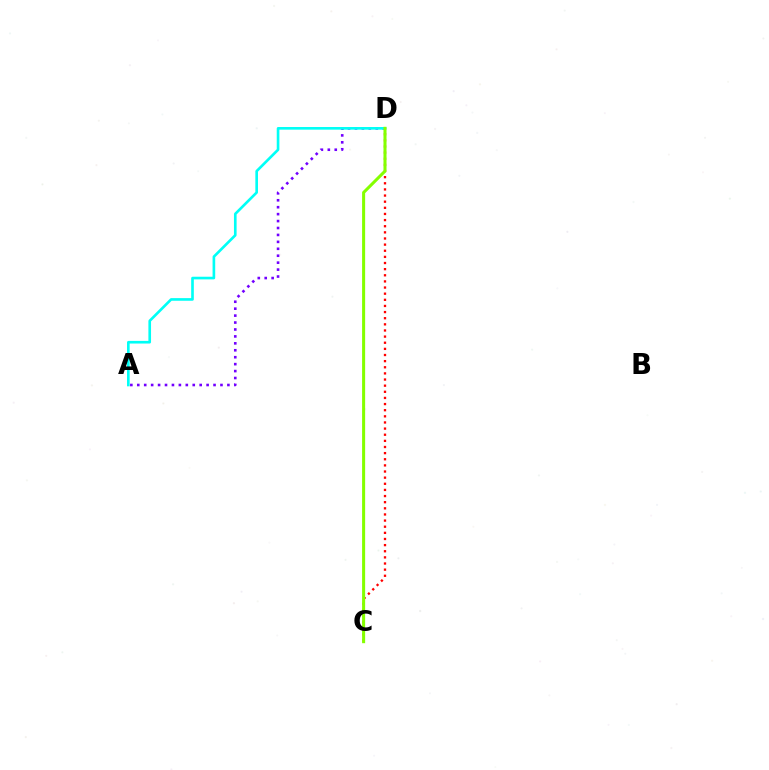{('C', 'D'): [{'color': '#ff0000', 'line_style': 'dotted', 'thickness': 1.67}, {'color': '#84ff00', 'line_style': 'solid', 'thickness': 2.19}], ('A', 'D'): [{'color': '#7200ff', 'line_style': 'dotted', 'thickness': 1.88}, {'color': '#00fff6', 'line_style': 'solid', 'thickness': 1.9}]}